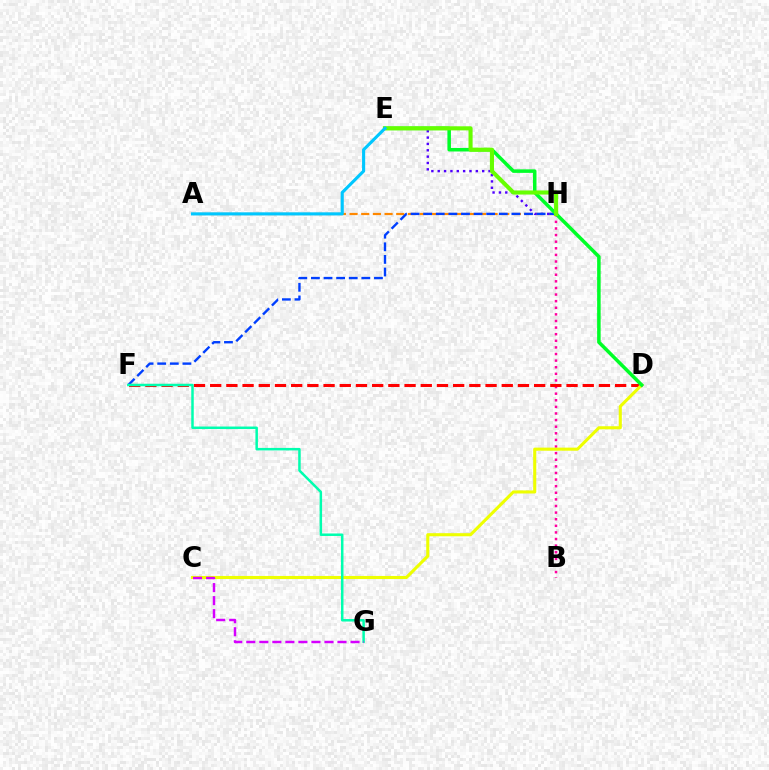{('A', 'H'): [{'color': '#ff8800', 'line_style': 'dashed', 'thickness': 1.59}], ('B', 'H'): [{'color': '#ff00a0', 'line_style': 'dotted', 'thickness': 1.8}], ('D', 'F'): [{'color': '#ff0000', 'line_style': 'dashed', 'thickness': 2.2}], ('E', 'H'): [{'color': '#4f00ff', 'line_style': 'dotted', 'thickness': 1.73}, {'color': '#66ff00', 'line_style': 'solid', 'thickness': 2.95}], ('F', 'H'): [{'color': '#003fff', 'line_style': 'dashed', 'thickness': 1.71}], ('C', 'D'): [{'color': '#eeff00', 'line_style': 'solid', 'thickness': 2.22}], ('D', 'E'): [{'color': '#00ff27', 'line_style': 'solid', 'thickness': 2.54}], ('F', 'G'): [{'color': '#00ffaf', 'line_style': 'solid', 'thickness': 1.8}], ('C', 'G'): [{'color': '#d600ff', 'line_style': 'dashed', 'thickness': 1.77}], ('A', 'E'): [{'color': '#00c7ff', 'line_style': 'solid', 'thickness': 2.24}]}